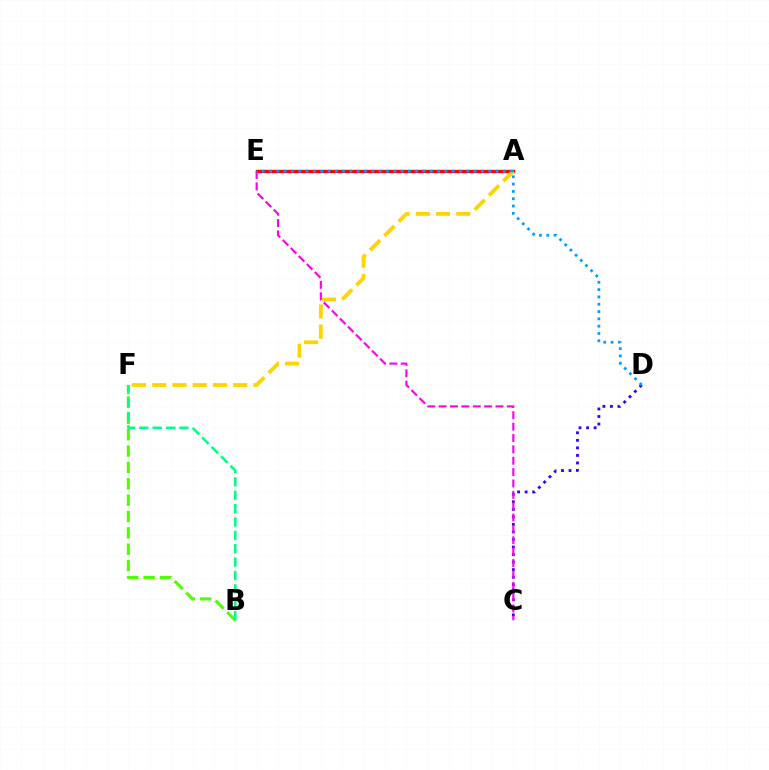{('B', 'F'): [{'color': '#4fff00', 'line_style': 'dashed', 'thickness': 2.22}, {'color': '#00ff86', 'line_style': 'dashed', 'thickness': 1.82}], ('A', 'E'): [{'color': '#ff0000', 'line_style': 'solid', 'thickness': 2.41}], ('A', 'F'): [{'color': '#ffd500', 'line_style': 'dashed', 'thickness': 2.75}], ('C', 'D'): [{'color': '#3700ff', 'line_style': 'dotted', 'thickness': 2.05}], ('C', 'E'): [{'color': '#ff00ed', 'line_style': 'dashed', 'thickness': 1.54}], ('D', 'E'): [{'color': '#009eff', 'line_style': 'dotted', 'thickness': 1.99}]}